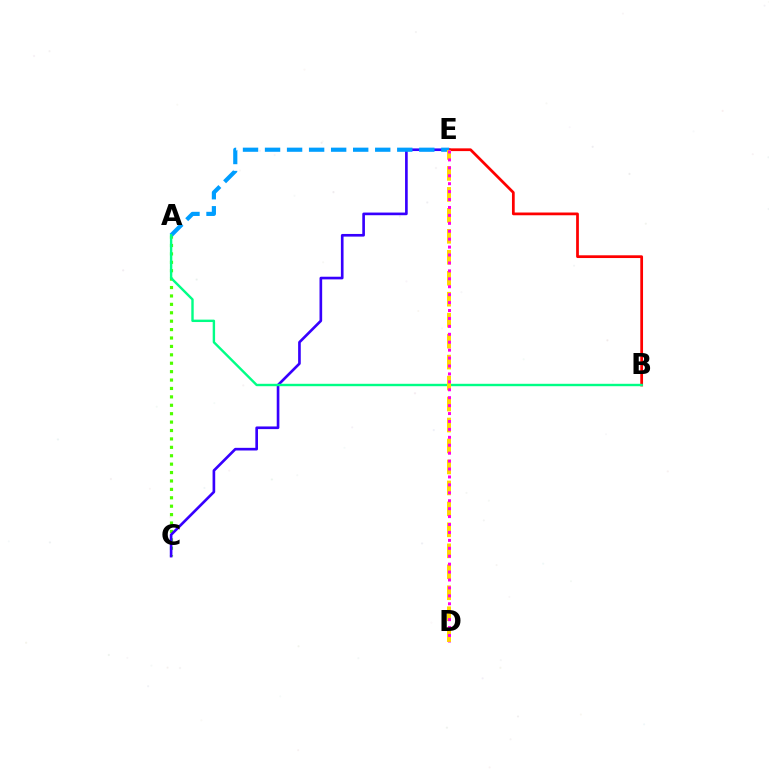{('A', 'C'): [{'color': '#4fff00', 'line_style': 'dotted', 'thickness': 2.28}], ('C', 'E'): [{'color': '#3700ff', 'line_style': 'solid', 'thickness': 1.91}], ('B', 'E'): [{'color': '#ff0000', 'line_style': 'solid', 'thickness': 1.98}], ('A', 'E'): [{'color': '#009eff', 'line_style': 'dashed', 'thickness': 2.99}], ('A', 'B'): [{'color': '#00ff86', 'line_style': 'solid', 'thickness': 1.73}], ('D', 'E'): [{'color': '#ffd500', 'line_style': 'dashed', 'thickness': 2.85}, {'color': '#ff00ed', 'line_style': 'dotted', 'thickness': 2.15}]}